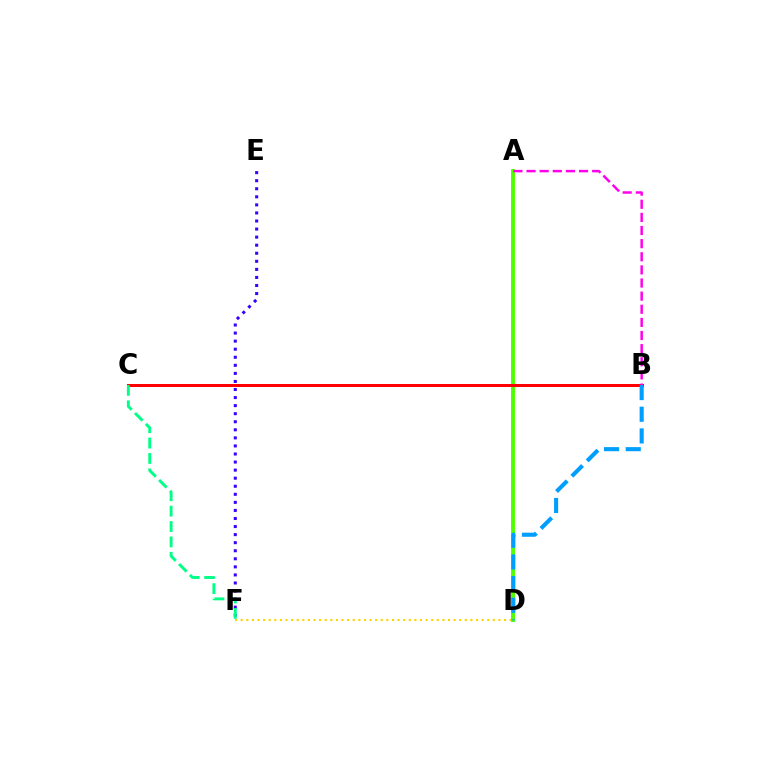{('A', 'D'): [{'color': '#4fff00', 'line_style': 'solid', 'thickness': 2.8}], ('B', 'C'): [{'color': '#ff0000', 'line_style': 'solid', 'thickness': 2.16}], ('D', 'F'): [{'color': '#ffd500', 'line_style': 'dotted', 'thickness': 1.52}], ('B', 'D'): [{'color': '#009eff', 'line_style': 'dashed', 'thickness': 2.94}], ('E', 'F'): [{'color': '#3700ff', 'line_style': 'dotted', 'thickness': 2.19}], ('A', 'B'): [{'color': '#ff00ed', 'line_style': 'dashed', 'thickness': 1.78}], ('C', 'F'): [{'color': '#00ff86', 'line_style': 'dashed', 'thickness': 2.09}]}